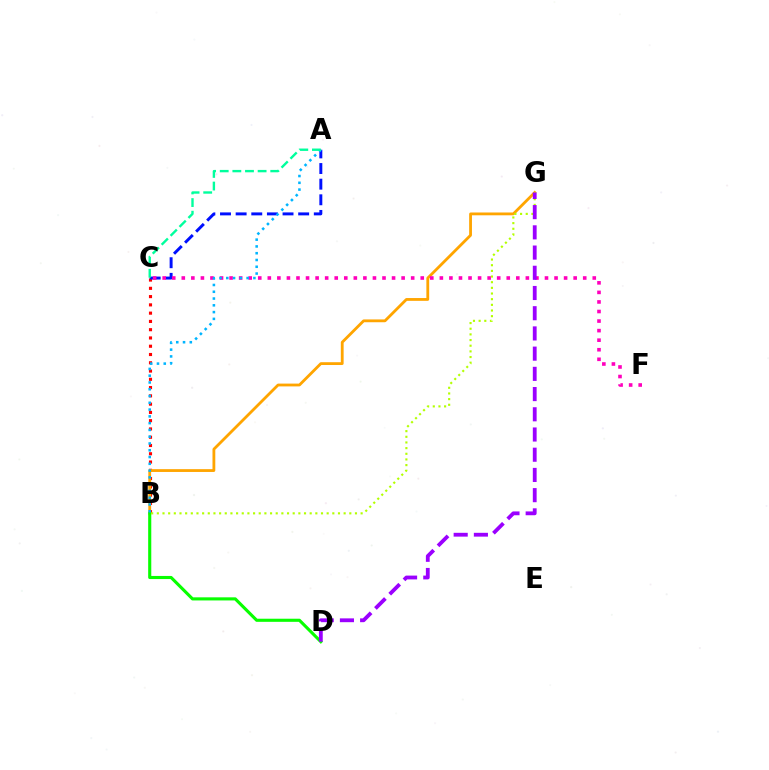{('B', 'C'): [{'color': '#ff0000', 'line_style': 'dotted', 'thickness': 2.25}], ('B', 'G'): [{'color': '#ffa500', 'line_style': 'solid', 'thickness': 2.02}, {'color': '#b3ff00', 'line_style': 'dotted', 'thickness': 1.54}], ('A', 'C'): [{'color': '#0010ff', 'line_style': 'dashed', 'thickness': 2.12}, {'color': '#00ff9d', 'line_style': 'dashed', 'thickness': 1.72}], ('B', 'D'): [{'color': '#08ff00', 'line_style': 'solid', 'thickness': 2.24}], ('C', 'F'): [{'color': '#ff00bd', 'line_style': 'dotted', 'thickness': 2.6}], ('D', 'G'): [{'color': '#9b00ff', 'line_style': 'dashed', 'thickness': 2.75}], ('A', 'B'): [{'color': '#00b5ff', 'line_style': 'dotted', 'thickness': 1.84}]}